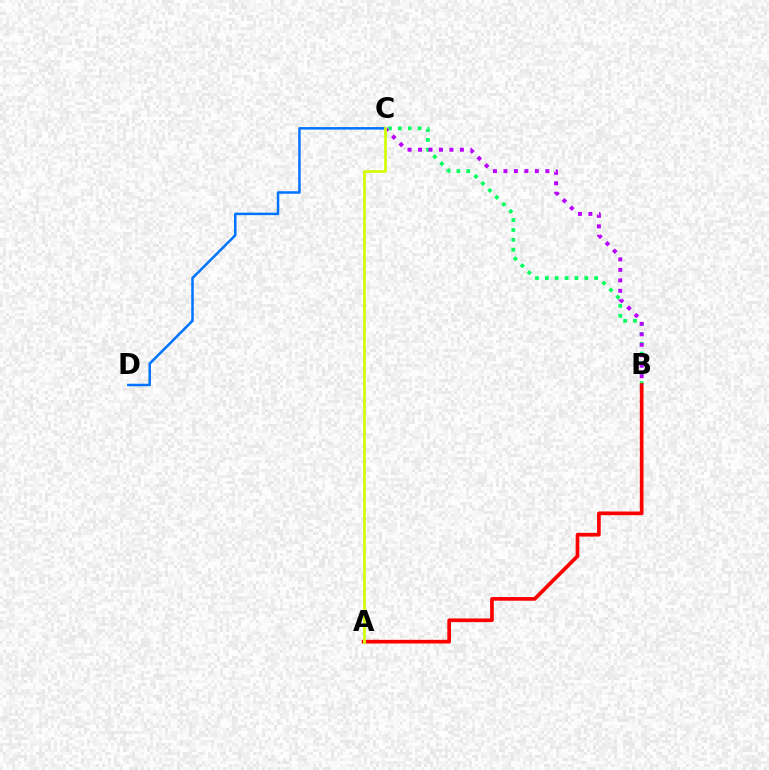{('B', 'C'): [{'color': '#00ff5c', 'line_style': 'dotted', 'thickness': 2.68}, {'color': '#b900ff', 'line_style': 'dotted', 'thickness': 2.85}], ('A', 'B'): [{'color': '#ff0000', 'line_style': 'solid', 'thickness': 2.65}], ('C', 'D'): [{'color': '#0074ff', 'line_style': 'solid', 'thickness': 1.8}], ('A', 'C'): [{'color': '#d1ff00', 'line_style': 'solid', 'thickness': 1.97}]}